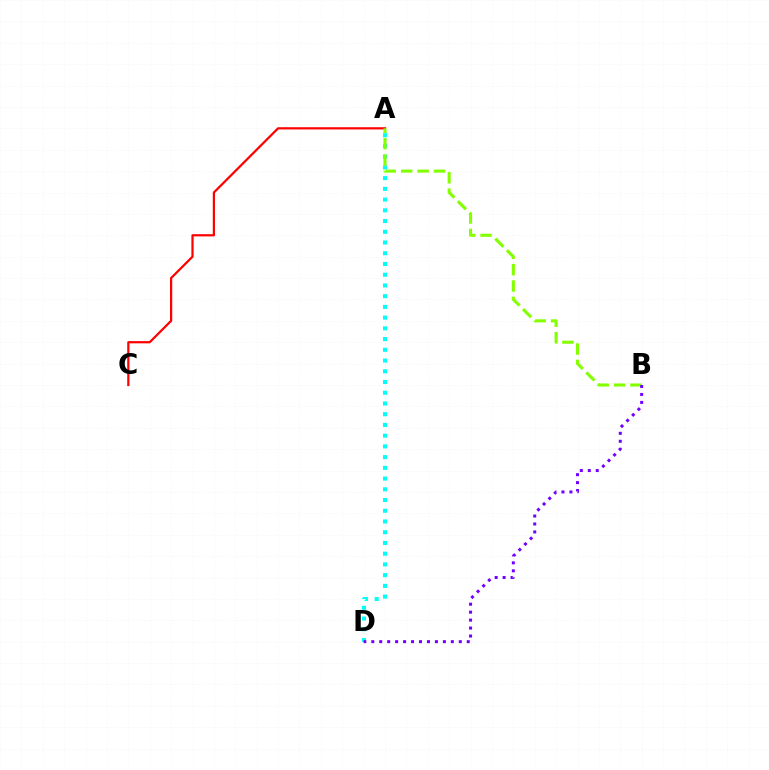{('A', 'C'): [{'color': '#ff0000', 'line_style': 'solid', 'thickness': 1.6}], ('A', 'D'): [{'color': '#00fff6', 'line_style': 'dotted', 'thickness': 2.92}], ('A', 'B'): [{'color': '#84ff00', 'line_style': 'dashed', 'thickness': 2.22}], ('B', 'D'): [{'color': '#7200ff', 'line_style': 'dotted', 'thickness': 2.16}]}